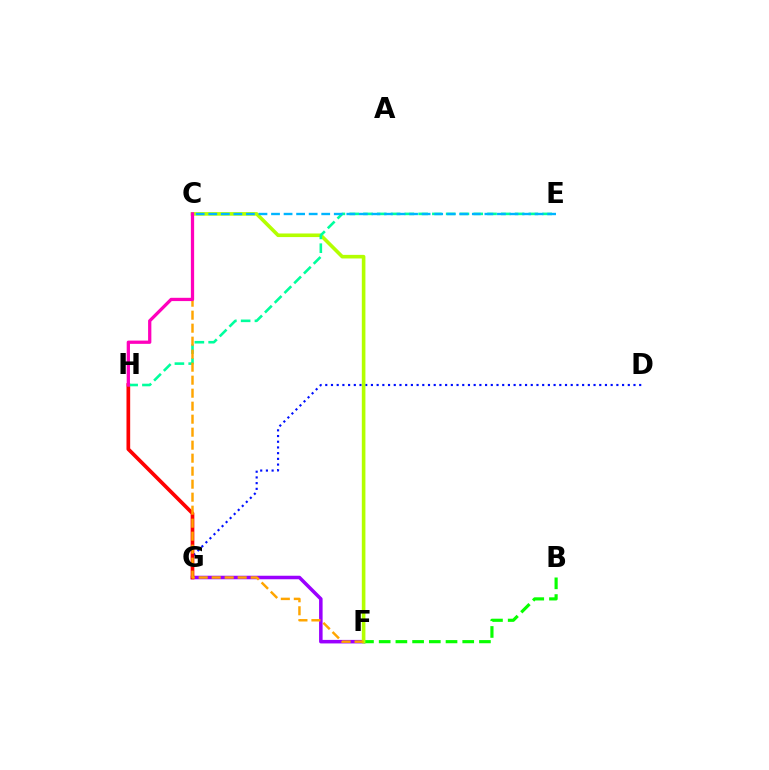{('F', 'G'): [{'color': '#9b00ff', 'line_style': 'solid', 'thickness': 2.54}], ('B', 'F'): [{'color': '#08ff00', 'line_style': 'dashed', 'thickness': 2.27}], ('D', 'G'): [{'color': '#0010ff', 'line_style': 'dotted', 'thickness': 1.55}], ('G', 'H'): [{'color': '#ff0000', 'line_style': 'solid', 'thickness': 2.66}], ('C', 'F'): [{'color': '#b3ff00', 'line_style': 'solid', 'thickness': 2.59}, {'color': '#ffa500', 'line_style': 'dashed', 'thickness': 1.77}], ('E', 'H'): [{'color': '#00ff9d', 'line_style': 'dashed', 'thickness': 1.87}], ('C', 'H'): [{'color': '#ff00bd', 'line_style': 'solid', 'thickness': 2.35}], ('C', 'E'): [{'color': '#00b5ff', 'line_style': 'dashed', 'thickness': 1.7}]}